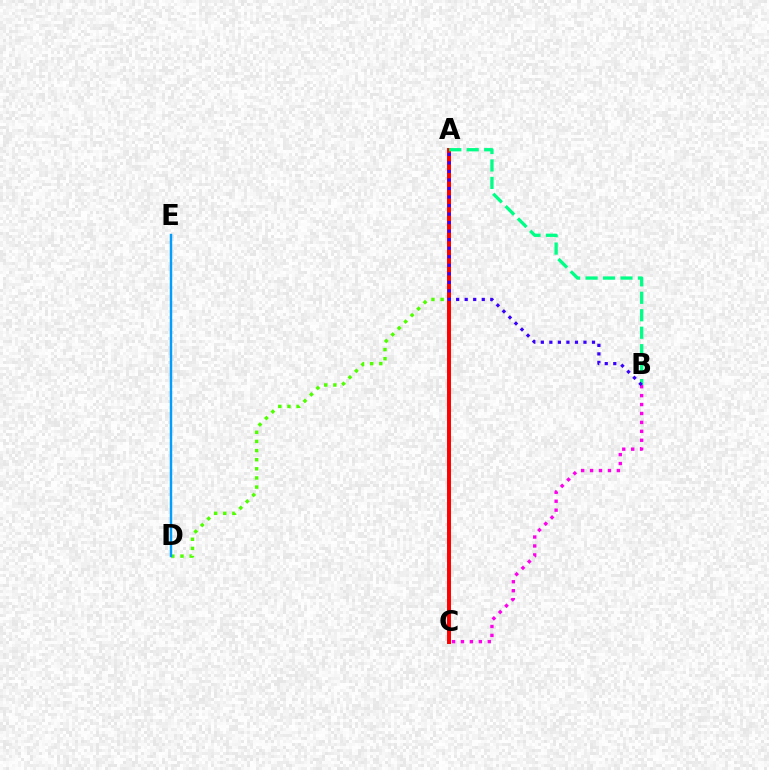{('A', 'C'): [{'color': '#ffd500', 'line_style': 'solid', 'thickness': 1.94}, {'color': '#ff0000', 'line_style': 'solid', 'thickness': 2.85}], ('A', 'D'): [{'color': '#4fff00', 'line_style': 'dotted', 'thickness': 2.48}], ('B', 'C'): [{'color': '#ff00ed', 'line_style': 'dotted', 'thickness': 2.43}], ('D', 'E'): [{'color': '#009eff', 'line_style': 'solid', 'thickness': 1.74}], ('A', 'B'): [{'color': '#00ff86', 'line_style': 'dashed', 'thickness': 2.37}, {'color': '#3700ff', 'line_style': 'dotted', 'thickness': 2.32}]}